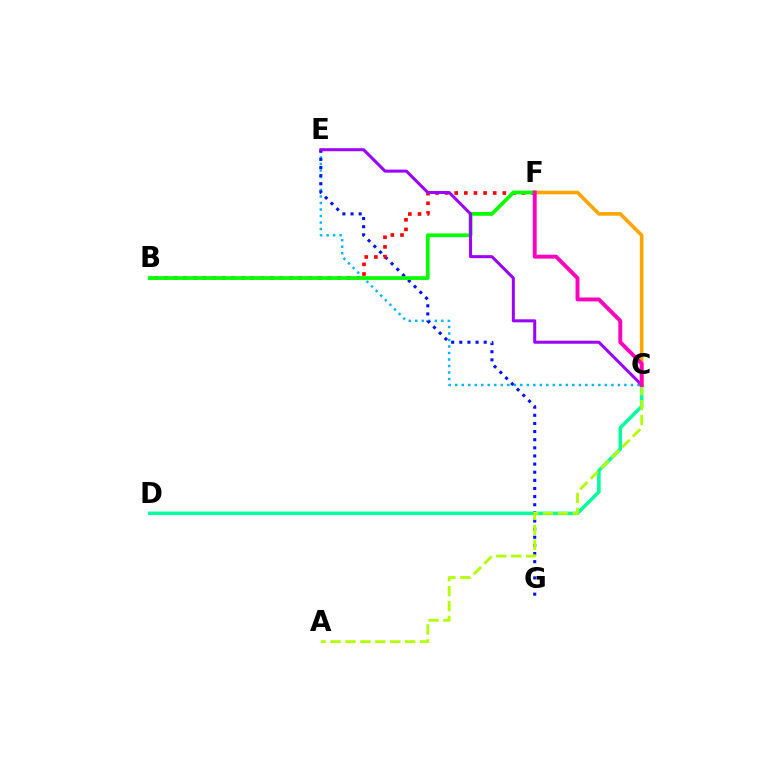{('C', 'E'): [{'color': '#00b5ff', 'line_style': 'dotted', 'thickness': 1.77}, {'color': '#9b00ff', 'line_style': 'solid', 'thickness': 2.18}], ('E', 'G'): [{'color': '#0010ff', 'line_style': 'dotted', 'thickness': 2.21}], ('B', 'F'): [{'color': '#ff0000', 'line_style': 'dotted', 'thickness': 2.61}, {'color': '#08ff00', 'line_style': 'solid', 'thickness': 2.7}], ('C', 'D'): [{'color': '#00ff9d', 'line_style': 'solid', 'thickness': 2.54}], ('A', 'C'): [{'color': '#b3ff00', 'line_style': 'dashed', 'thickness': 2.03}], ('C', 'F'): [{'color': '#ffa500', 'line_style': 'solid', 'thickness': 2.62}, {'color': '#ff00bd', 'line_style': 'solid', 'thickness': 2.82}]}